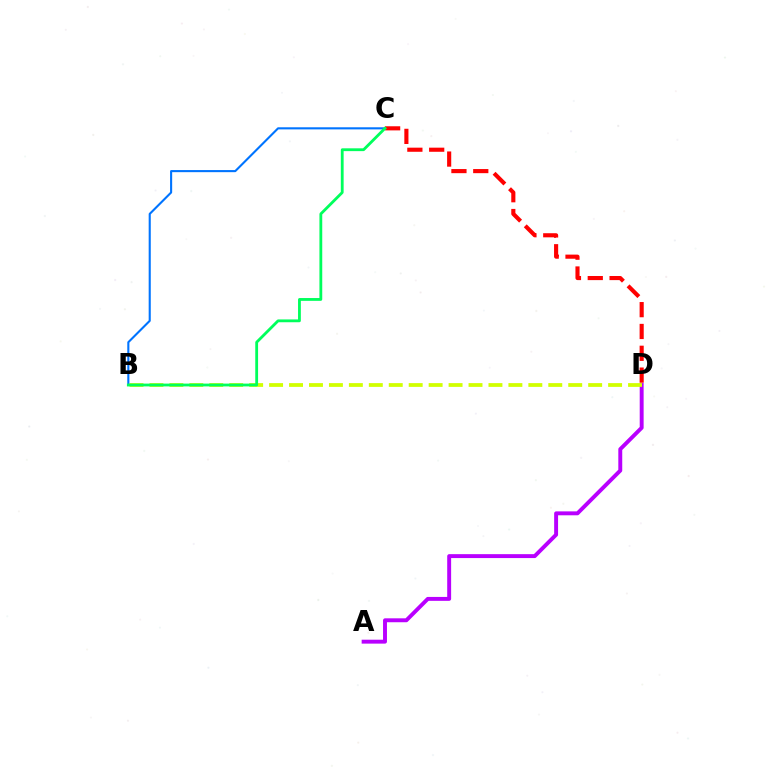{('A', 'D'): [{'color': '#b900ff', 'line_style': 'solid', 'thickness': 2.82}], ('B', 'C'): [{'color': '#0074ff', 'line_style': 'solid', 'thickness': 1.51}, {'color': '#00ff5c', 'line_style': 'solid', 'thickness': 2.03}], ('C', 'D'): [{'color': '#ff0000', 'line_style': 'dashed', 'thickness': 2.96}], ('B', 'D'): [{'color': '#d1ff00', 'line_style': 'dashed', 'thickness': 2.71}]}